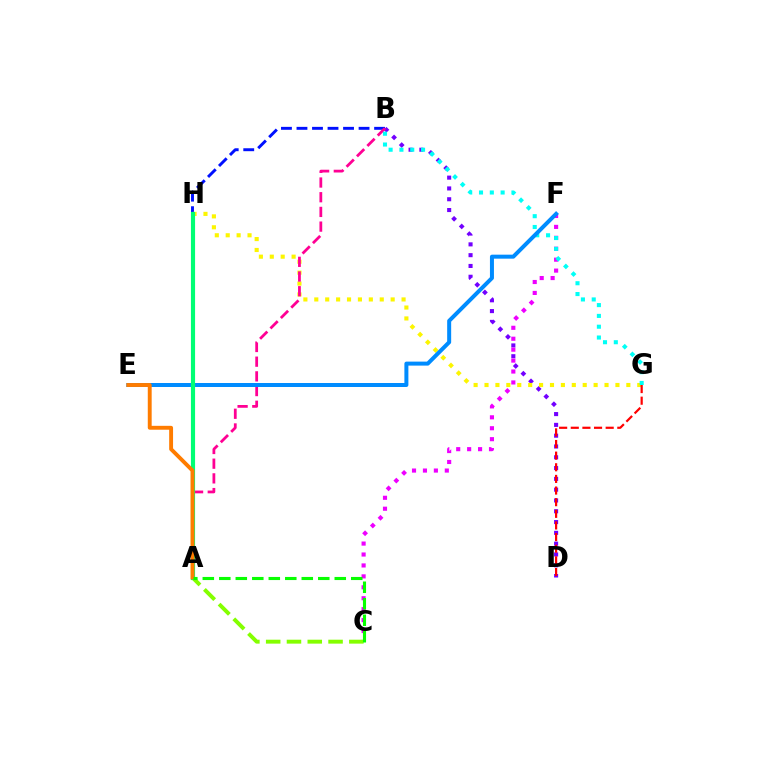{('B', 'D'): [{'color': '#7200ff', 'line_style': 'dotted', 'thickness': 2.93}], ('B', 'H'): [{'color': '#0010ff', 'line_style': 'dashed', 'thickness': 2.11}], ('G', 'H'): [{'color': '#fcf500', 'line_style': 'dotted', 'thickness': 2.96}], ('A', 'B'): [{'color': '#ff0094', 'line_style': 'dashed', 'thickness': 2.0}], ('C', 'F'): [{'color': '#ee00ff', 'line_style': 'dotted', 'thickness': 2.97}], ('B', 'G'): [{'color': '#00fff6', 'line_style': 'dotted', 'thickness': 2.94}], ('A', 'C'): [{'color': '#84ff00', 'line_style': 'dashed', 'thickness': 2.82}, {'color': '#08ff00', 'line_style': 'dashed', 'thickness': 2.24}], ('E', 'F'): [{'color': '#008cff', 'line_style': 'solid', 'thickness': 2.88}], ('D', 'G'): [{'color': '#ff0000', 'line_style': 'dashed', 'thickness': 1.58}], ('A', 'H'): [{'color': '#00ff74', 'line_style': 'solid', 'thickness': 2.99}], ('A', 'E'): [{'color': '#ff7c00', 'line_style': 'solid', 'thickness': 2.8}]}